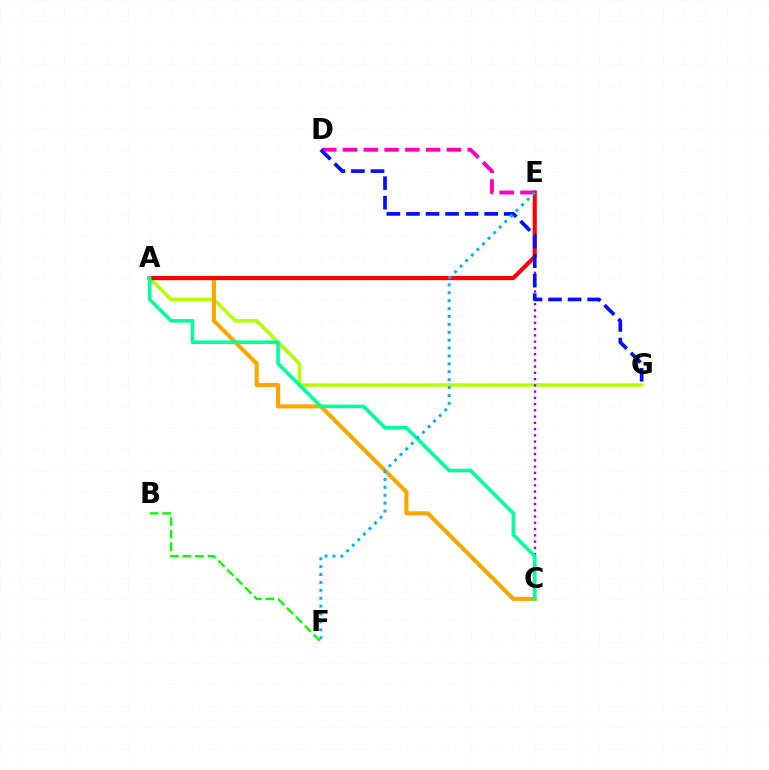{('A', 'G'): [{'color': '#b3ff00', 'line_style': 'solid', 'thickness': 2.52}], ('C', 'E'): [{'color': '#9b00ff', 'line_style': 'dotted', 'thickness': 1.7}], ('B', 'F'): [{'color': '#08ff00', 'line_style': 'dashed', 'thickness': 1.71}], ('A', 'C'): [{'color': '#ffa500', 'line_style': 'solid', 'thickness': 2.95}, {'color': '#00ff9d', 'line_style': 'solid', 'thickness': 2.59}], ('A', 'E'): [{'color': '#ff0000', 'line_style': 'solid', 'thickness': 2.97}], ('D', 'E'): [{'color': '#ff00bd', 'line_style': 'dashed', 'thickness': 2.82}], ('D', 'G'): [{'color': '#0010ff', 'line_style': 'dashed', 'thickness': 2.66}], ('E', 'F'): [{'color': '#00b5ff', 'line_style': 'dotted', 'thickness': 2.15}]}